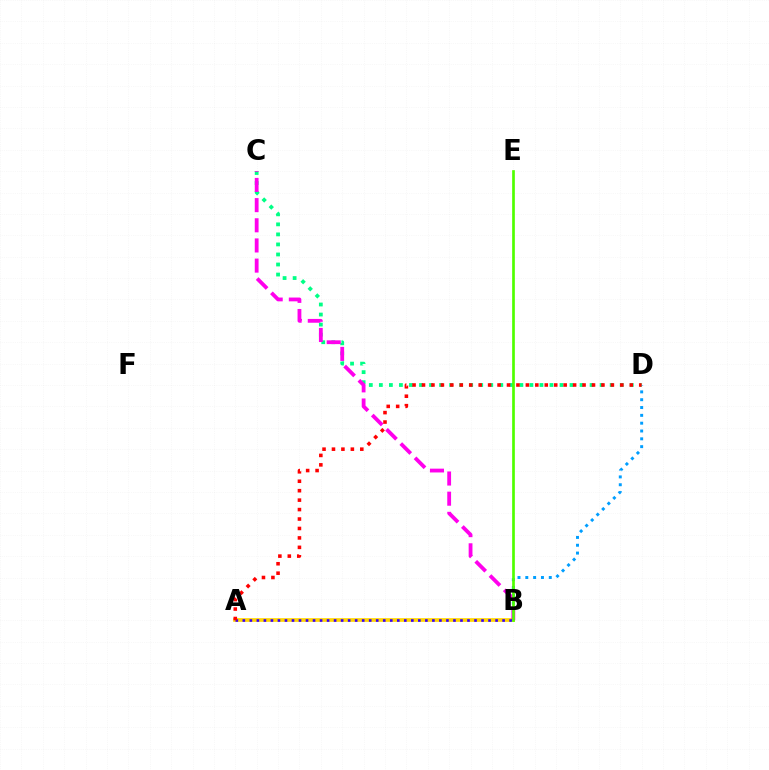{('B', 'D'): [{'color': '#009eff', 'line_style': 'dotted', 'thickness': 2.13}], ('A', 'B'): [{'color': '#ffd500', 'line_style': 'solid', 'thickness': 2.66}, {'color': '#3700ff', 'line_style': 'dotted', 'thickness': 1.91}], ('C', 'D'): [{'color': '#00ff86', 'line_style': 'dotted', 'thickness': 2.73}], ('B', 'C'): [{'color': '#ff00ed', 'line_style': 'dashed', 'thickness': 2.74}], ('A', 'D'): [{'color': '#ff0000', 'line_style': 'dotted', 'thickness': 2.57}], ('B', 'E'): [{'color': '#4fff00', 'line_style': 'solid', 'thickness': 1.94}]}